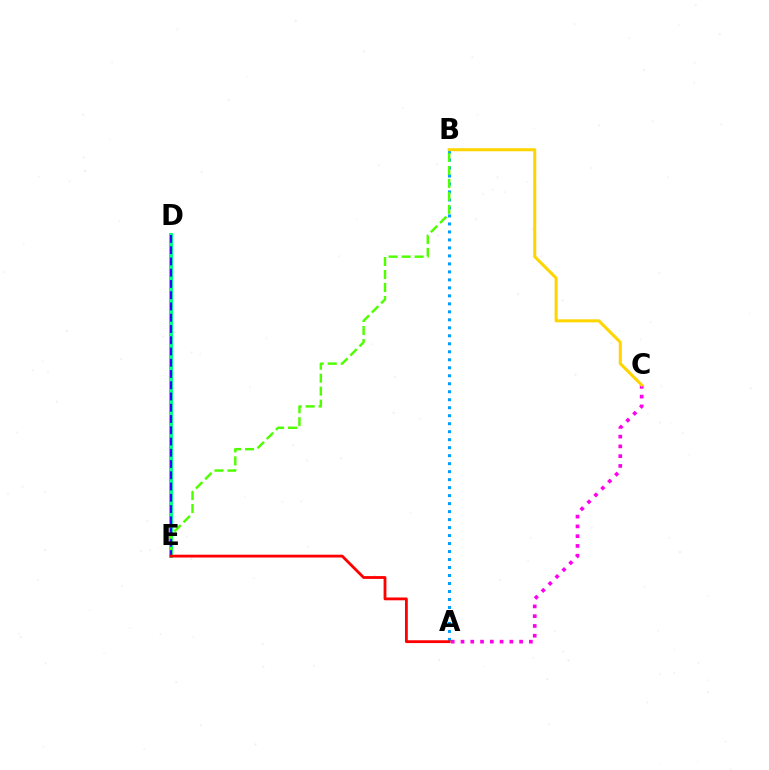{('A', 'B'): [{'color': '#009eff', 'line_style': 'dotted', 'thickness': 2.17}], ('D', 'E'): [{'color': '#00ff86', 'line_style': 'solid', 'thickness': 2.88}, {'color': '#3700ff', 'line_style': 'dashed', 'thickness': 1.53}], ('B', 'E'): [{'color': '#4fff00', 'line_style': 'dashed', 'thickness': 1.76}], ('A', 'C'): [{'color': '#ff00ed', 'line_style': 'dotted', 'thickness': 2.66}], ('B', 'C'): [{'color': '#ffd500', 'line_style': 'solid', 'thickness': 2.19}], ('A', 'E'): [{'color': '#ff0000', 'line_style': 'solid', 'thickness': 2.03}]}